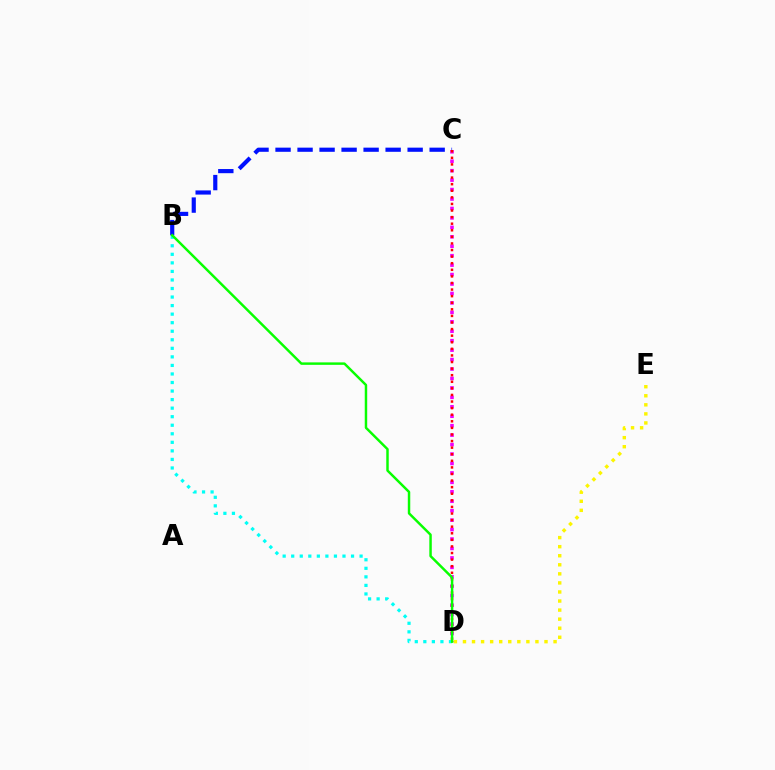{('C', 'D'): [{'color': '#ee00ff', 'line_style': 'dotted', 'thickness': 2.57}, {'color': '#ff0000', 'line_style': 'dotted', 'thickness': 1.79}], ('B', 'D'): [{'color': '#00fff6', 'line_style': 'dotted', 'thickness': 2.32}, {'color': '#08ff00', 'line_style': 'solid', 'thickness': 1.77}], ('D', 'E'): [{'color': '#fcf500', 'line_style': 'dotted', 'thickness': 2.46}], ('B', 'C'): [{'color': '#0010ff', 'line_style': 'dashed', 'thickness': 2.99}]}